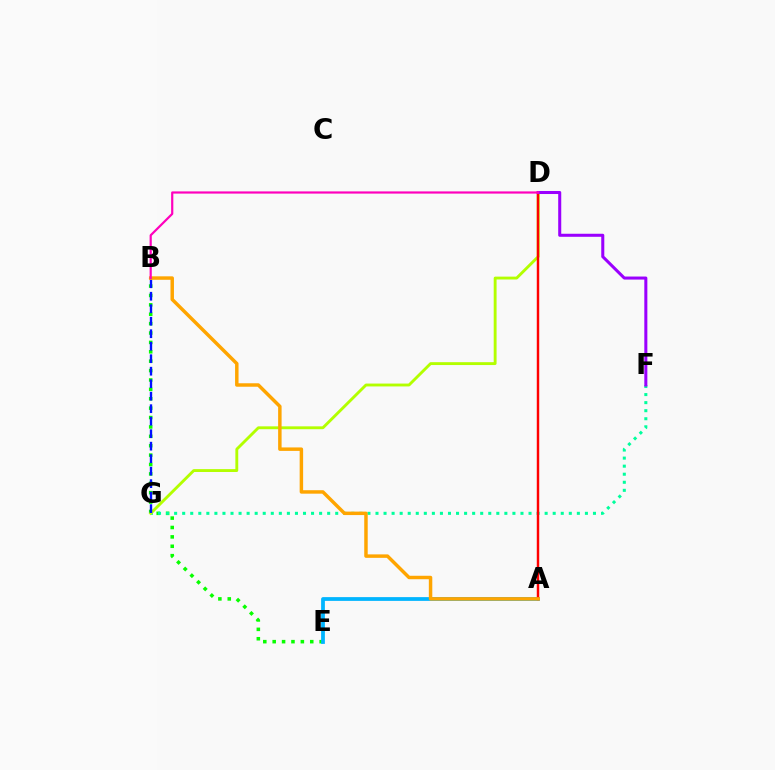{('B', 'E'): [{'color': '#08ff00', 'line_style': 'dotted', 'thickness': 2.55}], ('A', 'E'): [{'color': '#00b5ff', 'line_style': 'solid', 'thickness': 2.71}], ('F', 'G'): [{'color': '#00ff9d', 'line_style': 'dotted', 'thickness': 2.19}], ('D', 'G'): [{'color': '#b3ff00', 'line_style': 'solid', 'thickness': 2.07}], ('B', 'G'): [{'color': '#0010ff', 'line_style': 'dashed', 'thickness': 1.7}], ('A', 'D'): [{'color': '#ff0000', 'line_style': 'solid', 'thickness': 1.77}], ('D', 'F'): [{'color': '#9b00ff', 'line_style': 'solid', 'thickness': 2.19}], ('A', 'B'): [{'color': '#ffa500', 'line_style': 'solid', 'thickness': 2.49}], ('B', 'D'): [{'color': '#ff00bd', 'line_style': 'solid', 'thickness': 1.58}]}